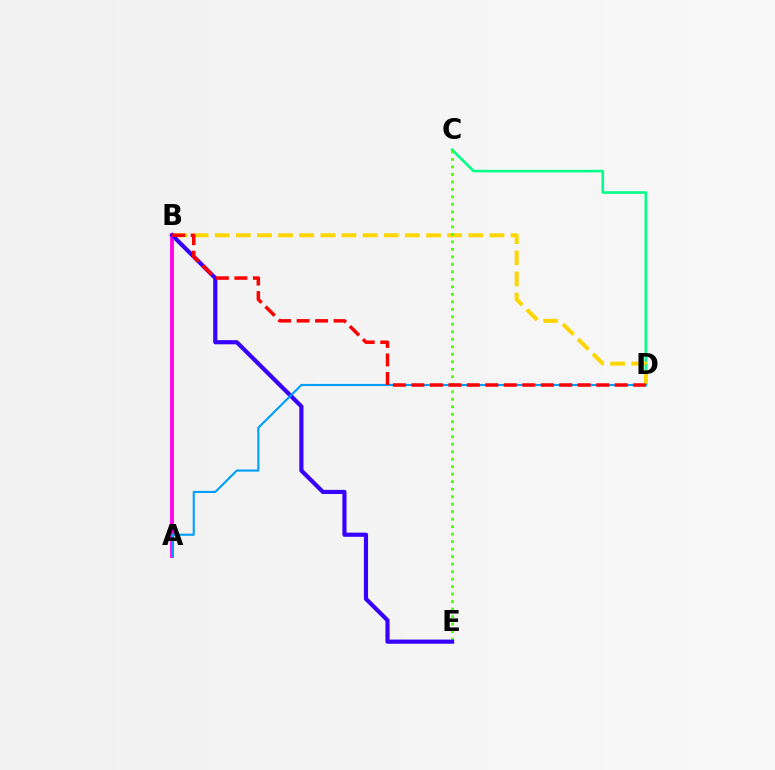{('C', 'D'): [{'color': '#00ff86', 'line_style': 'solid', 'thickness': 1.87}], ('B', 'D'): [{'color': '#ffd500', 'line_style': 'dashed', 'thickness': 2.87}, {'color': '#ff0000', 'line_style': 'dashed', 'thickness': 2.51}], ('A', 'B'): [{'color': '#ff00ed', 'line_style': 'solid', 'thickness': 2.75}], ('C', 'E'): [{'color': '#4fff00', 'line_style': 'dotted', 'thickness': 2.04}], ('B', 'E'): [{'color': '#3700ff', 'line_style': 'solid', 'thickness': 3.0}], ('A', 'D'): [{'color': '#009eff', 'line_style': 'solid', 'thickness': 1.53}]}